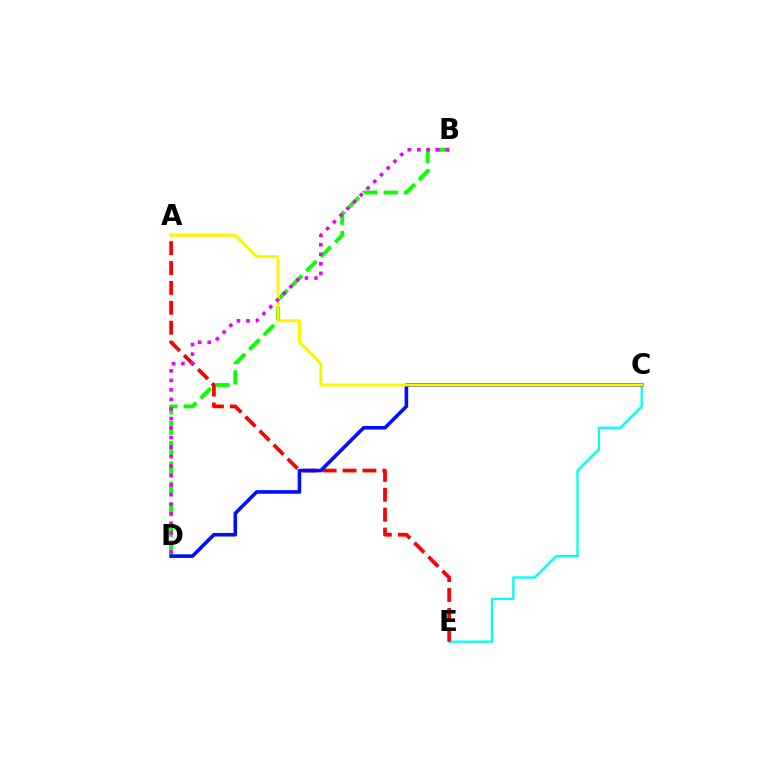{('B', 'D'): [{'color': '#08ff00', 'line_style': 'dashed', 'thickness': 2.77}, {'color': '#ee00ff', 'line_style': 'dotted', 'thickness': 2.59}], ('C', 'E'): [{'color': '#00fff6', 'line_style': 'solid', 'thickness': 1.65}], ('A', 'E'): [{'color': '#ff0000', 'line_style': 'dashed', 'thickness': 2.7}], ('C', 'D'): [{'color': '#0010ff', 'line_style': 'solid', 'thickness': 2.59}], ('A', 'C'): [{'color': '#fcf500', 'line_style': 'solid', 'thickness': 2.14}]}